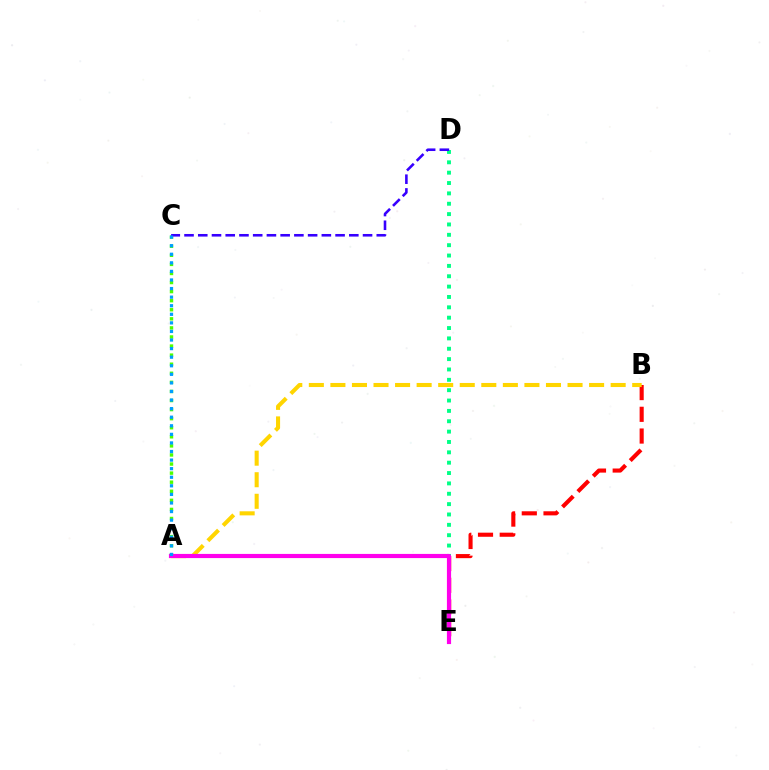{('A', 'C'): [{'color': '#4fff00', 'line_style': 'dotted', 'thickness': 2.47}, {'color': '#009eff', 'line_style': 'dotted', 'thickness': 2.33}], ('D', 'E'): [{'color': '#00ff86', 'line_style': 'dotted', 'thickness': 2.81}], ('C', 'D'): [{'color': '#3700ff', 'line_style': 'dashed', 'thickness': 1.87}], ('B', 'E'): [{'color': '#ff0000', 'line_style': 'dashed', 'thickness': 2.95}], ('A', 'B'): [{'color': '#ffd500', 'line_style': 'dashed', 'thickness': 2.93}], ('A', 'E'): [{'color': '#ff00ed', 'line_style': 'solid', 'thickness': 3.0}]}